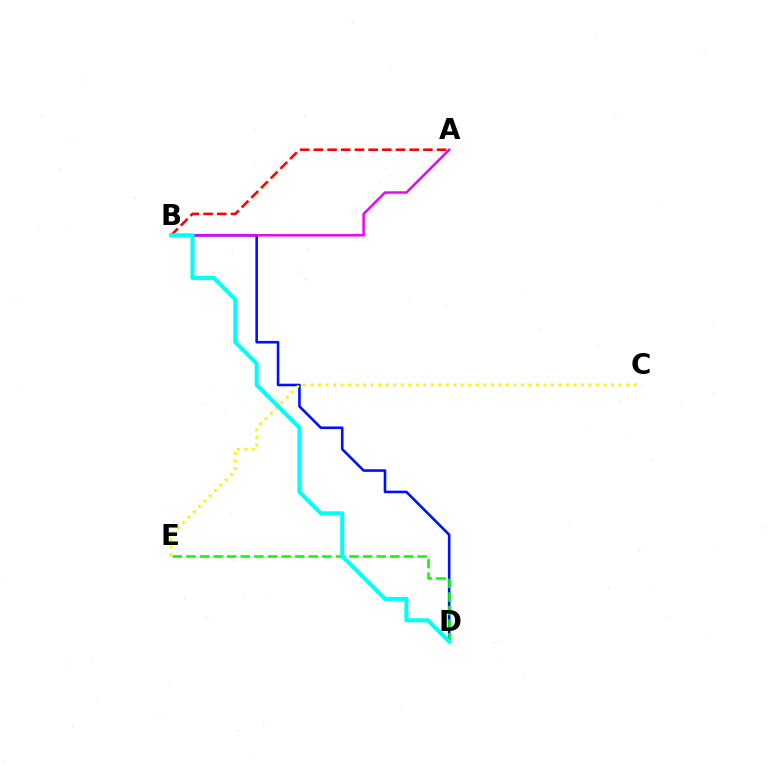{('B', 'D'): [{'color': '#0010ff', 'line_style': 'solid', 'thickness': 1.87}, {'color': '#00fff6', 'line_style': 'solid', 'thickness': 2.91}], ('A', 'B'): [{'color': '#ff0000', 'line_style': 'dashed', 'thickness': 1.86}, {'color': '#ee00ff', 'line_style': 'solid', 'thickness': 1.78}], ('D', 'E'): [{'color': '#08ff00', 'line_style': 'dashed', 'thickness': 1.85}], ('C', 'E'): [{'color': '#fcf500', 'line_style': 'dotted', 'thickness': 2.04}]}